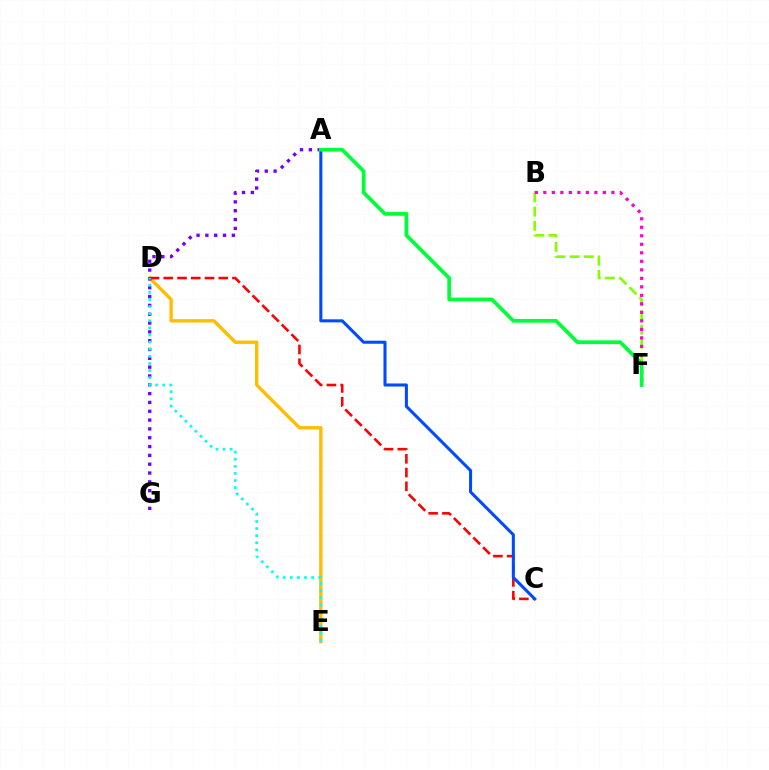{('B', 'F'): [{'color': '#84ff00', 'line_style': 'dashed', 'thickness': 1.92}, {'color': '#ff00cf', 'line_style': 'dotted', 'thickness': 2.31}], ('D', 'E'): [{'color': '#ffbd00', 'line_style': 'solid', 'thickness': 2.43}, {'color': '#00fff6', 'line_style': 'dotted', 'thickness': 1.93}], ('C', 'D'): [{'color': '#ff0000', 'line_style': 'dashed', 'thickness': 1.87}], ('A', 'C'): [{'color': '#004bff', 'line_style': 'solid', 'thickness': 2.2}], ('A', 'G'): [{'color': '#7200ff', 'line_style': 'dotted', 'thickness': 2.4}], ('A', 'F'): [{'color': '#00ff39', 'line_style': 'solid', 'thickness': 2.68}]}